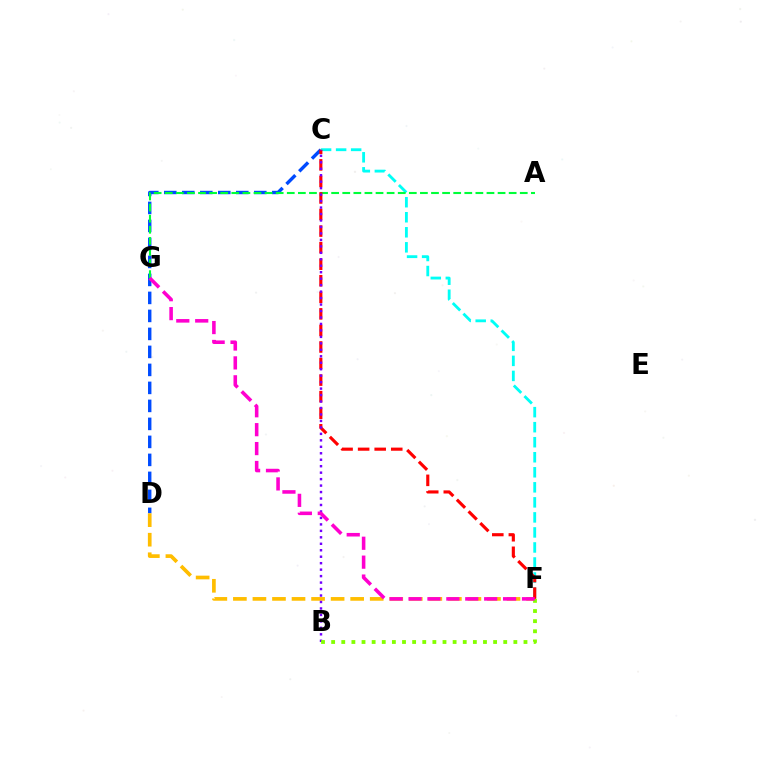{('C', 'D'): [{'color': '#004bff', 'line_style': 'dashed', 'thickness': 2.44}], ('D', 'F'): [{'color': '#ffbd00', 'line_style': 'dashed', 'thickness': 2.66}], ('C', 'F'): [{'color': '#00fff6', 'line_style': 'dashed', 'thickness': 2.04}, {'color': '#ff0000', 'line_style': 'dashed', 'thickness': 2.25}], ('A', 'G'): [{'color': '#00ff39', 'line_style': 'dashed', 'thickness': 1.51}], ('B', 'C'): [{'color': '#7200ff', 'line_style': 'dotted', 'thickness': 1.76}], ('B', 'F'): [{'color': '#84ff00', 'line_style': 'dotted', 'thickness': 2.75}], ('F', 'G'): [{'color': '#ff00cf', 'line_style': 'dashed', 'thickness': 2.57}]}